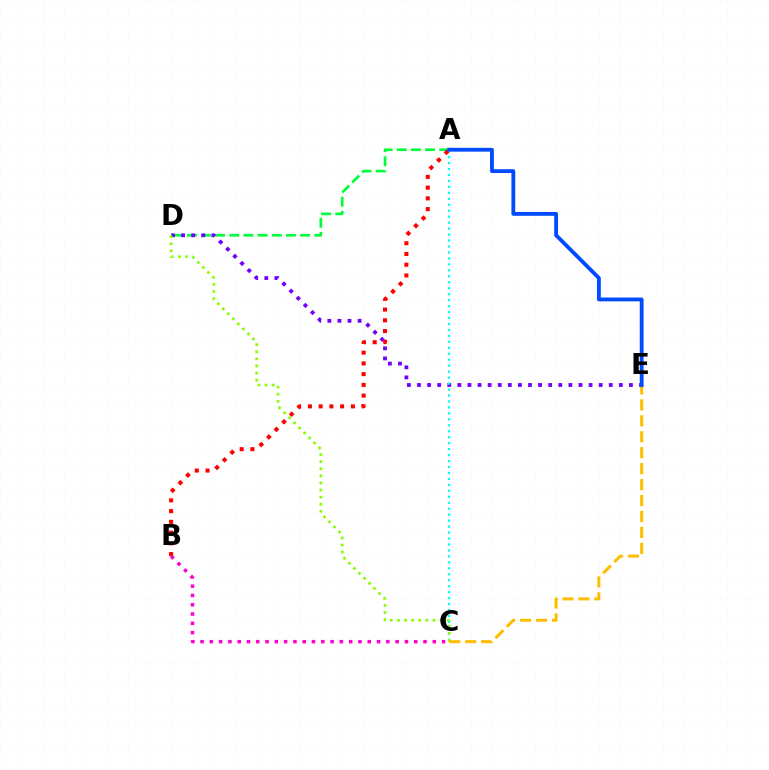{('A', 'D'): [{'color': '#00ff39', 'line_style': 'dashed', 'thickness': 1.92}], ('D', 'E'): [{'color': '#7200ff', 'line_style': 'dotted', 'thickness': 2.74}], ('B', 'C'): [{'color': '#ff00cf', 'line_style': 'dotted', 'thickness': 2.52}], ('A', 'C'): [{'color': '#00fff6', 'line_style': 'dotted', 'thickness': 1.62}], ('A', 'B'): [{'color': '#ff0000', 'line_style': 'dotted', 'thickness': 2.92}], ('C', 'D'): [{'color': '#84ff00', 'line_style': 'dotted', 'thickness': 1.93}], ('C', 'E'): [{'color': '#ffbd00', 'line_style': 'dashed', 'thickness': 2.17}], ('A', 'E'): [{'color': '#004bff', 'line_style': 'solid', 'thickness': 2.75}]}